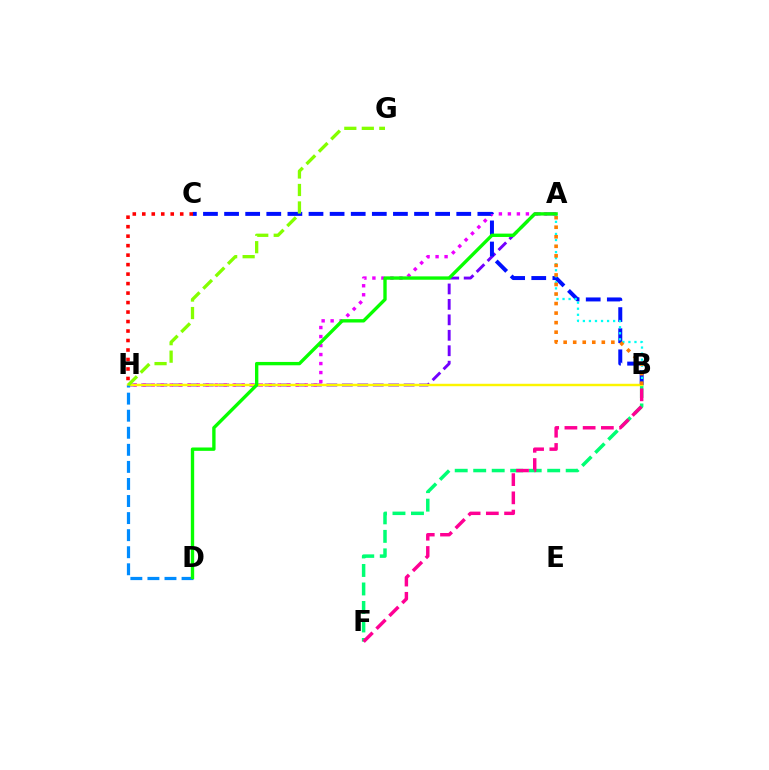{('A', 'H'): [{'color': '#7200ff', 'line_style': 'dashed', 'thickness': 2.1}, {'color': '#ee00ff', 'line_style': 'dotted', 'thickness': 2.45}], ('B', 'C'): [{'color': '#0010ff', 'line_style': 'dashed', 'thickness': 2.87}], ('A', 'B'): [{'color': '#00fff6', 'line_style': 'dotted', 'thickness': 1.64}, {'color': '#ff7c00', 'line_style': 'dotted', 'thickness': 2.59}], ('B', 'F'): [{'color': '#00ff74', 'line_style': 'dashed', 'thickness': 2.51}, {'color': '#ff0094', 'line_style': 'dashed', 'thickness': 2.48}], ('C', 'H'): [{'color': '#ff0000', 'line_style': 'dotted', 'thickness': 2.58}], ('B', 'H'): [{'color': '#fcf500', 'line_style': 'solid', 'thickness': 1.75}], ('D', 'H'): [{'color': '#008cff', 'line_style': 'dashed', 'thickness': 2.32}], ('A', 'D'): [{'color': '#08ff00', 'line_style': 'solid', 'thickness': 2.42}], ('G', 'H'): [{'color': '#84ff00', 'line_style': 'dashed', 'thickness': 2.38}]}